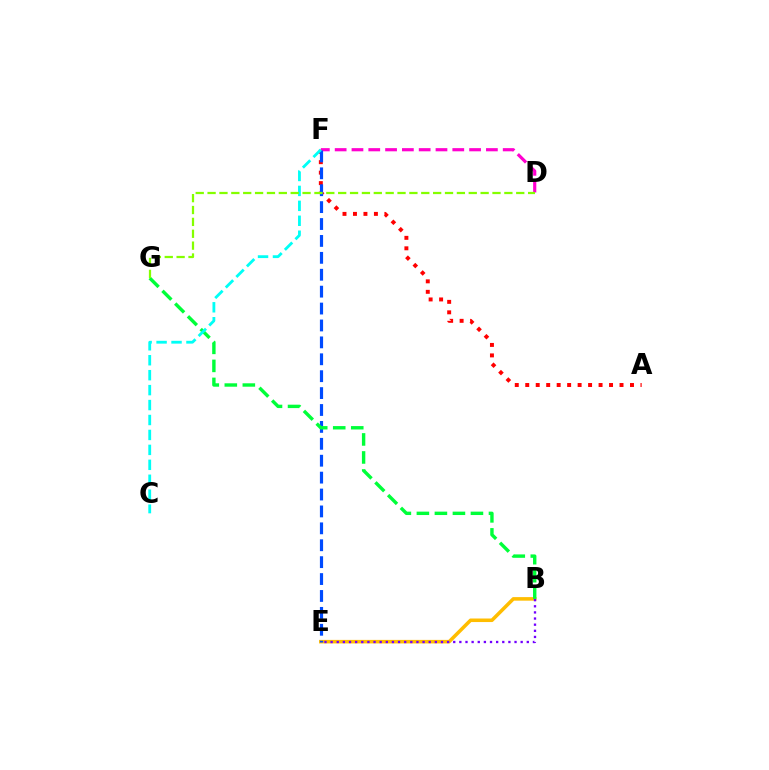{('B', 'E'): [{'color': '#ffbd00', 'line_style': 'solid', 'thickness': 2.56}, {'color': '#7200ff', 'line_style': 'dotted', 'thickness': 1.67}], ('A', 'F'): [{'color': '#ff0000', 'line_style': 'dotted', 'thickness': 2.85}], ('D', 'F'): [{'color': '#ff00cf', 'line_style': 'dashed', 'thickness': 2.28}], ('E', 'F'): [{'color': '#004bff', 'line_style': 'dashed', 'thickness': 2.3}], ('B', 'G'): [{'color': '#00ff39', 'line_style': 'dashed', 'thickness': 2.45}], ('C', 'F'): [{'color': '#00fff6', 'line_style': 'dashed', 'thickness': 2.03}], ('D', 'G'): [{'color': '#84ff00', 'line_style': 'dashed', 'thickness': 1.61}]}